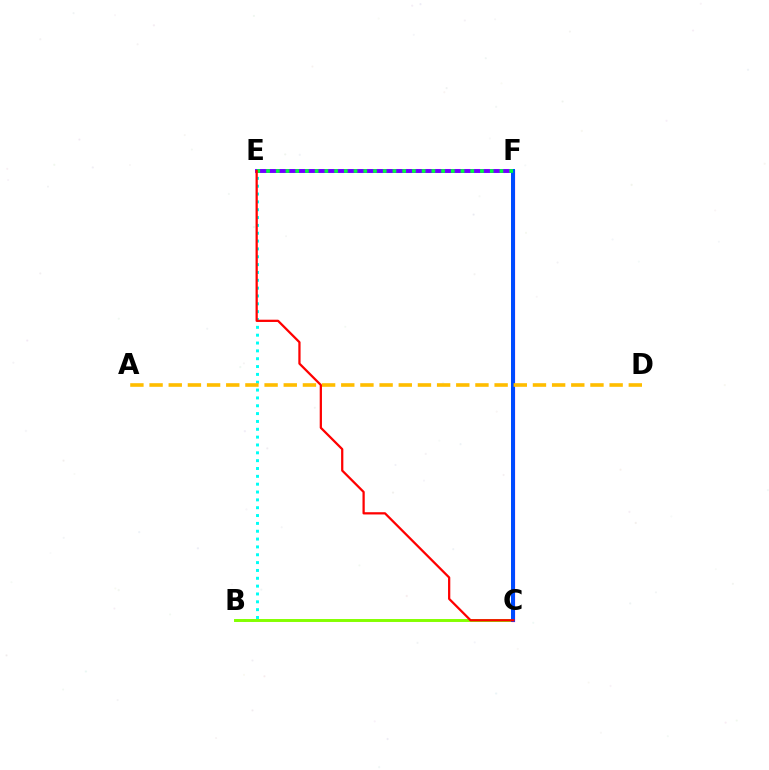{('C', 'F'): [{'color': '#ff00cf', 'line_style': 'solid', 'thickness': 2.31}, {'color': '#004bff', 'line_style': 'solid', 'thickness': 2.88}], ('E', 'F'): [{'color': '#7200ff', 'line_style': 'solid', 'thickness': 2.83}, {'color': '#00ff39', 'line_style': 'dotted', 'thickness': 2.64}], ('B', 'E'): [{'color': '#00fff6', 'line_style': 'dotted', 'thickness': 2.13}], ('B', 'C'): [{'color': '#84ff00', 'line_style': 'solid', 'thickness': 2.12}], ('A', 'D'): [{'color': '#ffbd00', 'line_style': 'dashed', 'thickness': 2.6}], ('C', 'E'): [{'color': '#ff0000', 'line_style': 'solid', 'thickness': 1.62}]}